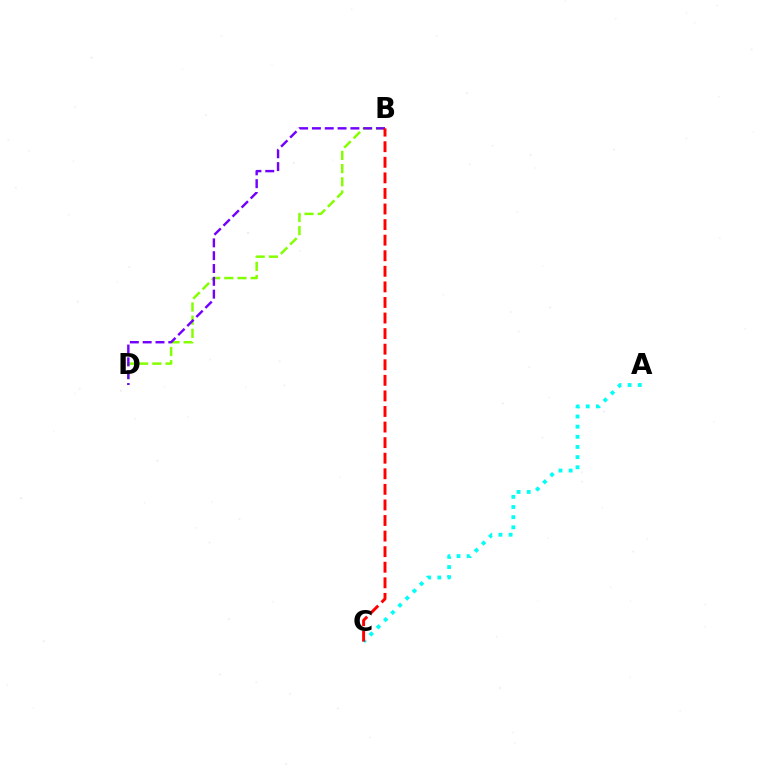{('A', 'C'): [{'color': '#00fff6', 'line_style': 'dotted', 'thickness': 2.76}], ('B', 'D'): [{'color': '#84ff00', 'line_style': 'dashed', 'thickness': 1.79}, {'color': '#7200ff', 'line_style': 'dashed', 'thickness': 1.74}], ('B', 'C'): [{'color': '#ff0000', 'line_style': 'dashed', 'thickness': 2.12}]}